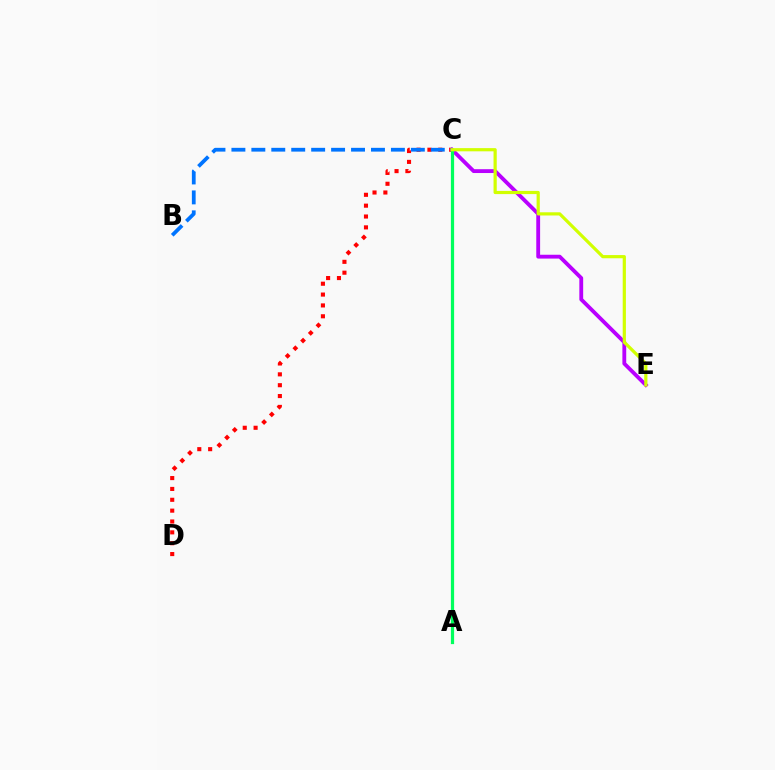{('C', 'D'): [{'color': '#ff0000', 'line_style': 'dotted', 'thickness': 2.95}], ('C', 'E'): [{'color': '#b900ff', 'line_style': 'solid', 'thickness': 2.76}, {'color': '#d1ff00', 'line_style': 'solid', 'thickness': 2.3}], ('B', 'C'): [{'color': '#0074ff', 'line_style': 'dashed', 'thickness': 2.71}], ('A', 'C'): [{'color': '#00ff5c', 'line_style': 'solid', 'thickness': 2.32}]}